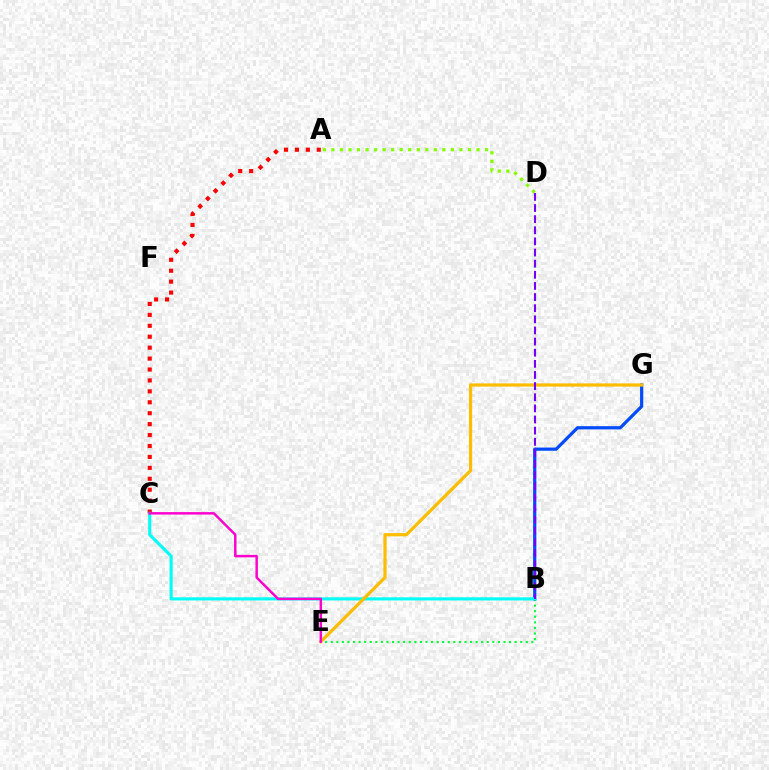{('A', 'D'): [{'color': '#84ff00', 'line_style': 'dotted', 'thickness': 2.32}], ('A', 'C'): [{'color': '#ff0000', 'line_style': 'dotted', 'thickness': 2.97}], ('B', 'E'): [{'color': '#00ff39', 'line_style': 'dotted', 'thickness': 1.51}], ('B', 'G'): [{'color': '#004bff', 'line_style': 'solid', 'thickness': 2.3}], ('B', 'C'): [{'color': '#00fff6', 'line_style': 'solid', 'thickness': 2.23}], ('E', 'G'): [{'color': '#ffbd00', 'line_style': 'solid', 'thickness': 2.32}], ('B', 'D'): [{'color': '#7200ff', 'line_style': 'dashed', 'thickness': 1.51}], ('C', 'E'): [{'color': '#ff00cf', 'line_style': 'solid', 'thickness': 1.77}]}